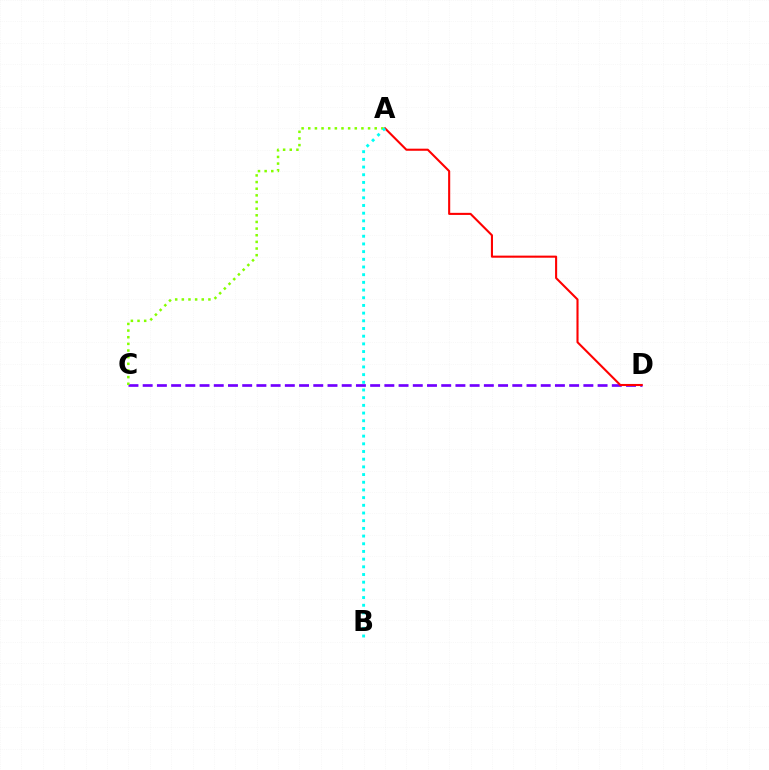{('C', 'D'): [{'color': '#7200ff', 'line_style': 'dashed', 'thickness': 1.93}], ('A', 'C'): [{'color': '#84ff00', 'line_style': 'dotted', 'thickness': 1.81}], ('A', 'D'): [{'color': '#ff0000', 'line_style': 'solid', 'thickness': 1.51}], ('A', 'B'): [{'color': '#00fff6', 'line_style': 'dotted', 'thickness': 2.09}]}